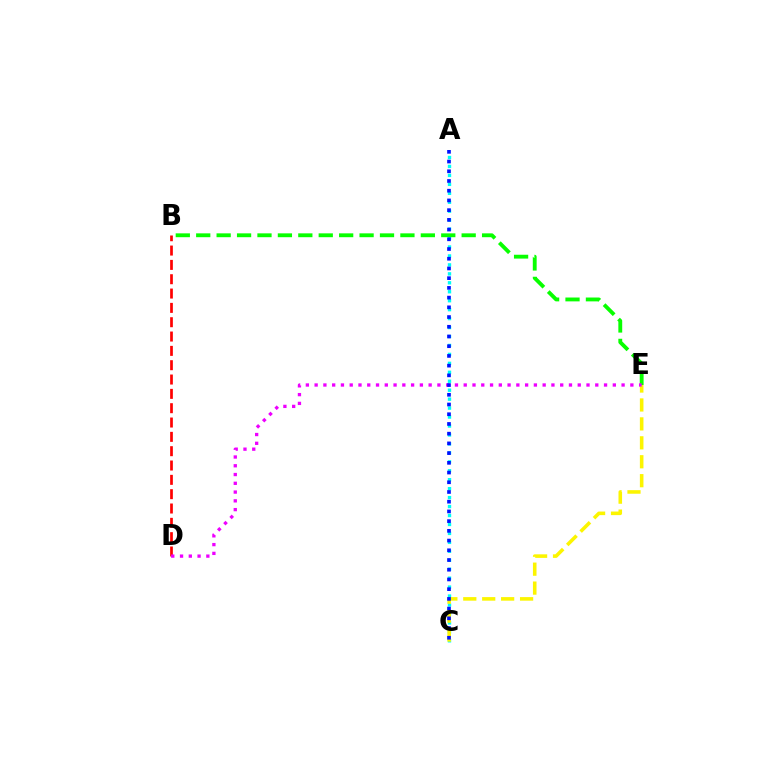{('A', 'C'): [{'color': '#00fff6', 'line_style': 'dotted', 'thickness': 2.43}, {'color': '#0010ff', 'line_style': 'dotted', 'thickness': 2.64}], ('B', 'D'): [{'color': '#ff0000', 'line_style': 'dashed', 'thickness': 1.95}], ('C', 'E'): [{'color': '#fcf500', 'line_style': 'dashed', 'thickness': 2.57}], ('B', 'E'): [{'color': '#08ff00', 'line_style': 'dashed', 'thickness': 2.77}], ('D', 'E'): [{'color': '#ee00ff', 'line_style': 'dotted', 'thickness': 2.38}]}